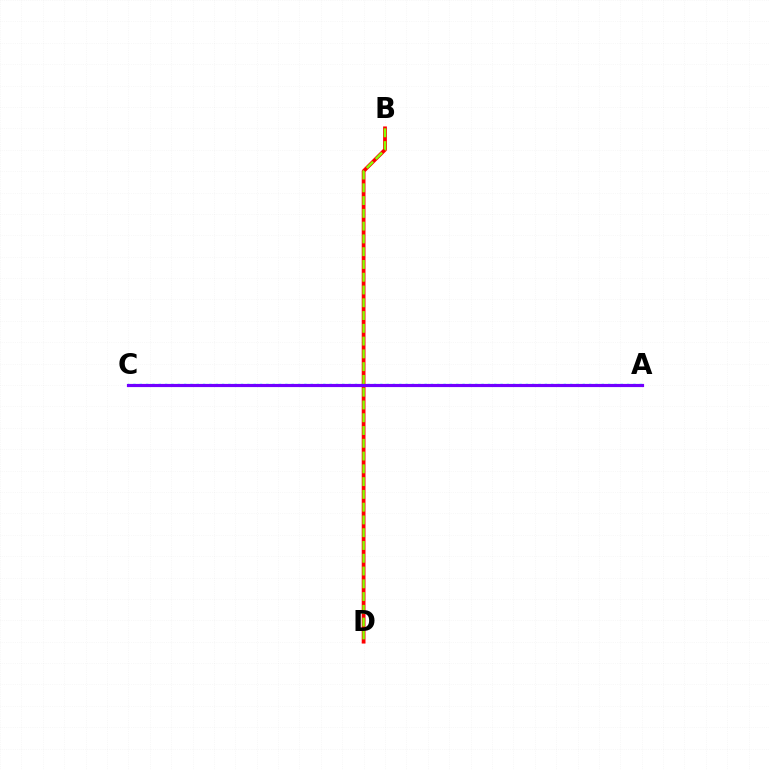{('B', 'D'): [{'color': '#ff0000', 'line_style': 'solid', 'thickness': 2.71}, {'color': '#84ff00', 'line_style': 'dashed', 'thickness': 1.74}], ('A', 'C'): [{'color': '#00fff6', 'line_style': 'dotted', 'thickness': 1.72}, {'color': '#7200ff', 'line_style': 'solid', 'thickness': 2.28}]}